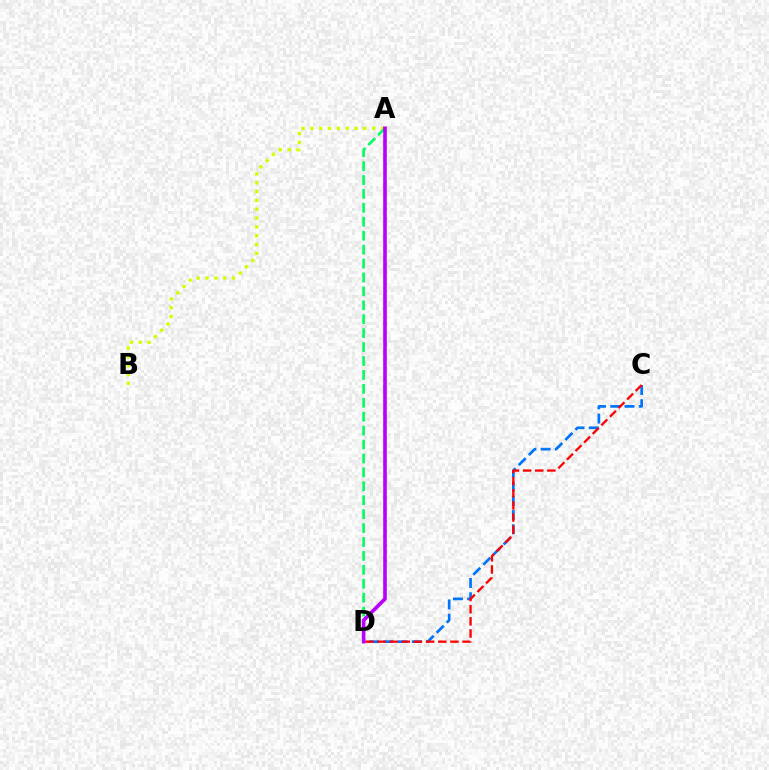{('C', 'D'): [{'color': '#0074ff', 'line_style': 'dashed', 'thickness': 1.94}, {'color': '#ff0000', 'line_style': 'dashed', 'thickness': 1.65}], ('A', 'B'): [{'color': '#d1ff00', 'line_style': 'dotted', 'thickness': 2.4}], ('A', 'D'): [{'color': '#00ff5c', 'line_style': 'dashed', 'thickness': 1.89}, {'color': '#b900ff', 'line_style': 'solid', 'thickness': 2.61}]}